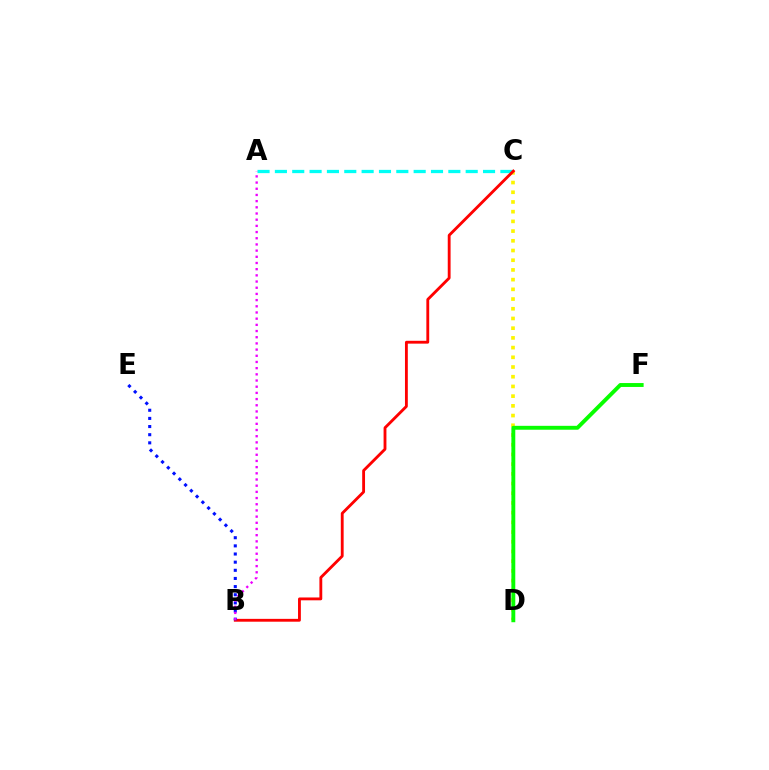{('A', 'C'): [{'color': '#00fff6', 'line_style': 'dashed', 'thickness': 2.36}], ('C', 'D'): [{'color': '#fcf500', 'line_style': 'dotted', 'thickness': 2.64}], ('B', 'C'): [{'color': '#ff0000', 'line_style': 'solid', 'thickness': 2.04}], ('B', 'E'): [{'color': '#0010ff', 'line_style': 'dotted', 'thickness': 2.21}], ('A', 'B'): [{'color': '#ee00ff', 'line_style': 'dotted', 'thickness': 1.68}], ('D', 'F'): [{'color': '#08ff00', 'line_style': 'solid', 'thickness': 2.8}]}